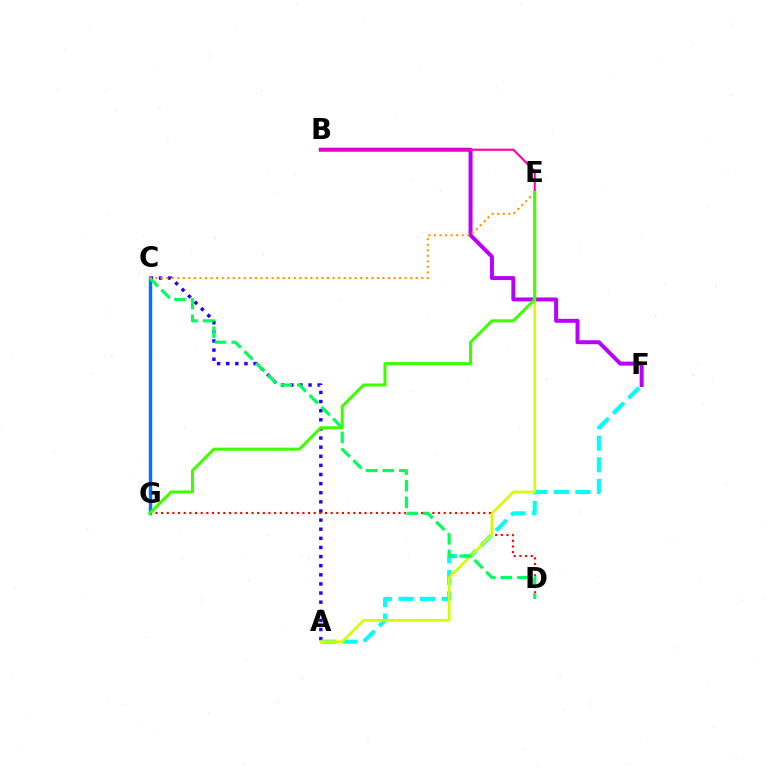{('B', 'F'): [{'color': '#b900ff', 'line_style': 'solid', 'thickness': 2.86}], ('C', 'G'): [{'color': '#0074ff', 'line_style': 'solid', 'thickness': 2.48}], ('A', 'C'): [{'color': '#2500ff', 'line_style': 'dotted', 'thickness': 2.48}], ('D', 'G'): [{'color': '#ff0000', 'line_style': 'dotted', 'thickness': 1.54}], ('A', 'F'): [{'color': '#00fff6', 'line_style': 'dashed', 'thickness': 2.93}], ('B', 'E'): [{'color': '#ff00ac', 'line_style': 'solid', 'thickness': 1.55}], ('A', 'E'): [{'color': '#d1ff00', 'line_style': 'solid', 'thickness': 1.92}], ('C', 'D'): [{'color': '#00ff5c', 'line_style': 'dashed', 'thickness': 2.26}], ('C', 'E'): [{'color': '#ff9400', 'line_style': 'dotted', 'thickness': 1.51}], ('E', 'G'): [{'color': '#3dff00', 'line_style': 'solid', 'thickness': 2.18}]}